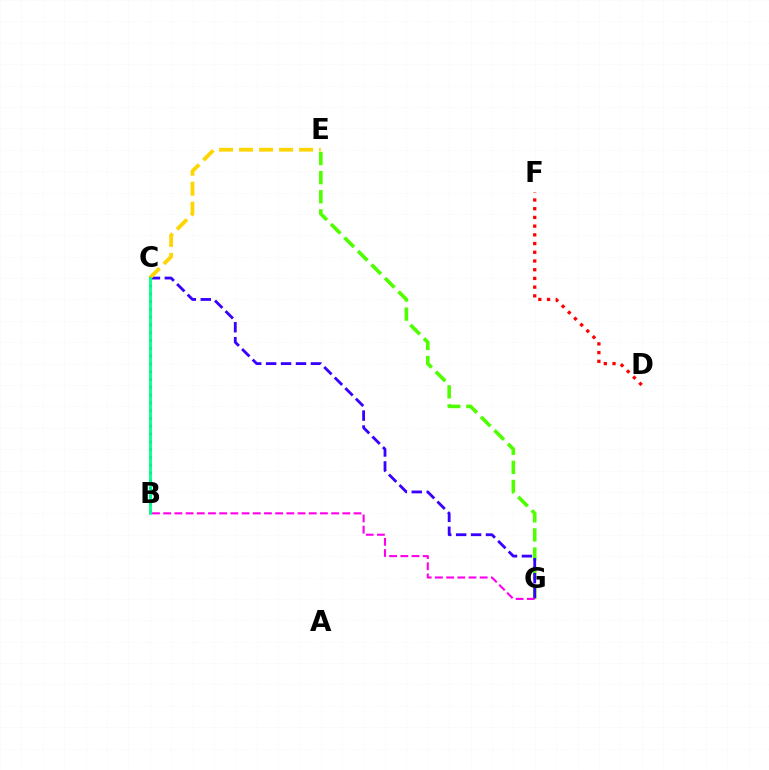{('E', 'G'): [{'color': '#4fff00', 'line_style': 'dashed', 'thickness': 2.59}], ('C', 'G'): [{'color': '#3700ff', 'line_style': 'dashed', 'thickness': 2.03}], ('B', 'C'): [{'color': '#009eff', 'line_style': 'dotted', 'thickness': 2.12}, {'color': '#00ff86', 'line_style': 'solid', 'thickness': 1.97}], ('B', 'G'): [{'color': '#ff00ed', 'line_style': 'dashed', 'thickness': 1.52}], ('C', 'E'): [{'color': '#ffd500', 'line_style': 'dashed', 'thickness': 2.72}], ('D', 'F'): [{'color': '#ff0000', 'line_style': 'dotted', 'thickness': 2.37}]}